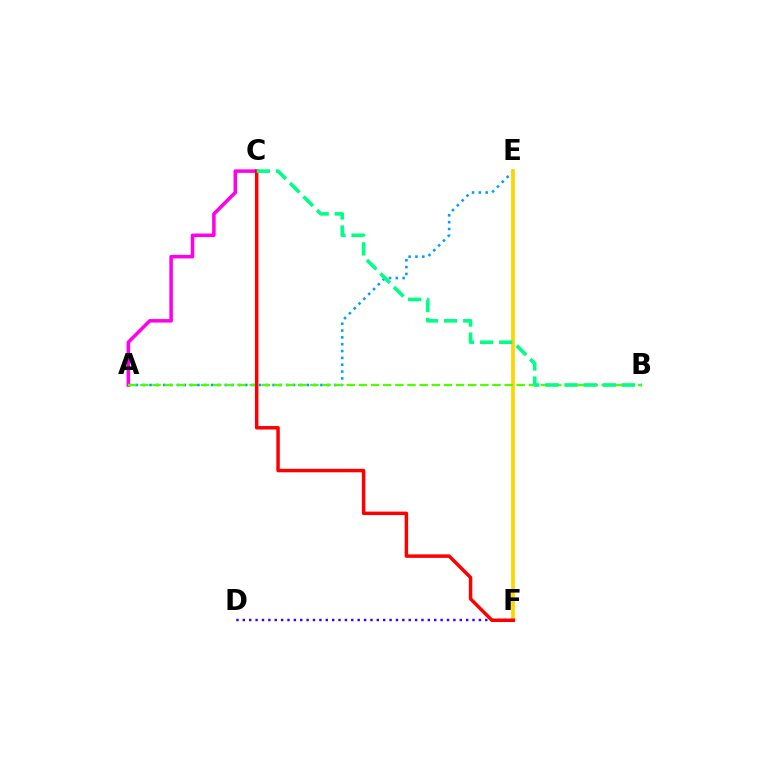{('A', 'E'): [{'color': '#009eff', 'line_style': 'dotted', 'thickness': 1.86}], ('E', 'F'): [{'color': '#ffd500', 'line_style': 'solid', 'thickness': 2.69}], ('A', 'C'): [{'color': '#ff00ed', 'line_style': 'solid', 'thickness': 2.54}], ('A', 'B'): [{'color': '#4fff00', 'line_style': 'dashed', 'thickness': 1.65}], ('D', 'F'): [{'color': '#3700ff', 'line_style': 'dotted', 'thickness': 1.73}], ('C', 'F'): [{'color': '#ff0000', 'line_style': 'solid', 'thickness': 2.51}], ('B', 'C'): [{'color': '#00ff86', 'line_style': 'dashed', 'thickness': 2.6}]}